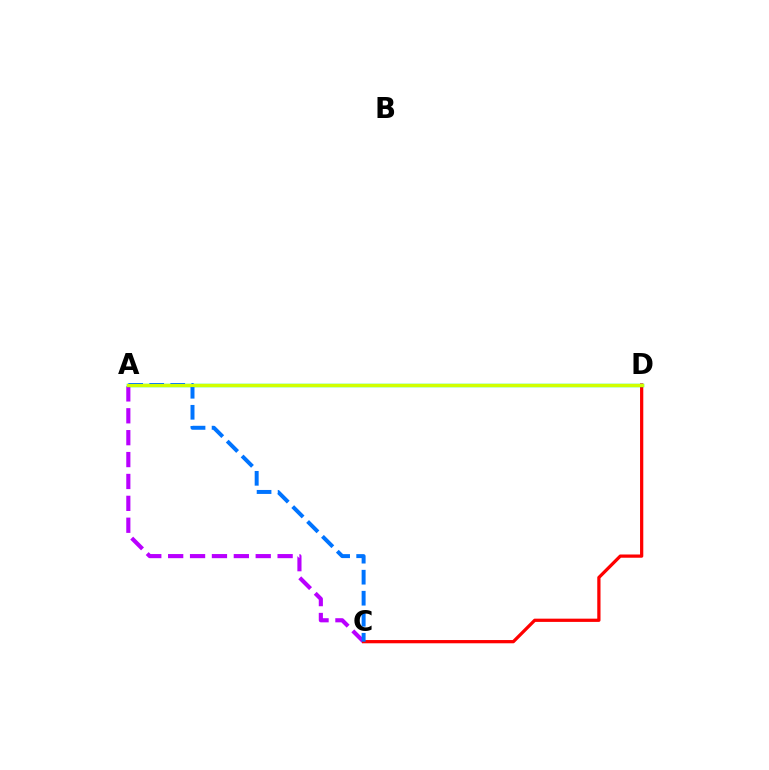{('A', 'C'): [{'color': '#b900ff', 'line_style': 'dashed', 'thickness': 2.97}, {'color': '#0074ff', 'line_style': 'dashed', 'thickness': 2.86}], ('C', 'D'): [{'color': '#ff0000', 'line_style': 'solid', 'thickness': 2.34}], ('A', 'D'): [{'color': '#00ff5c', 'line_style': 'solid', 'thickness': 2.47}, {'color': '#d1ff00', 'line_style': 'solid', 'thickness': 2.28}]}